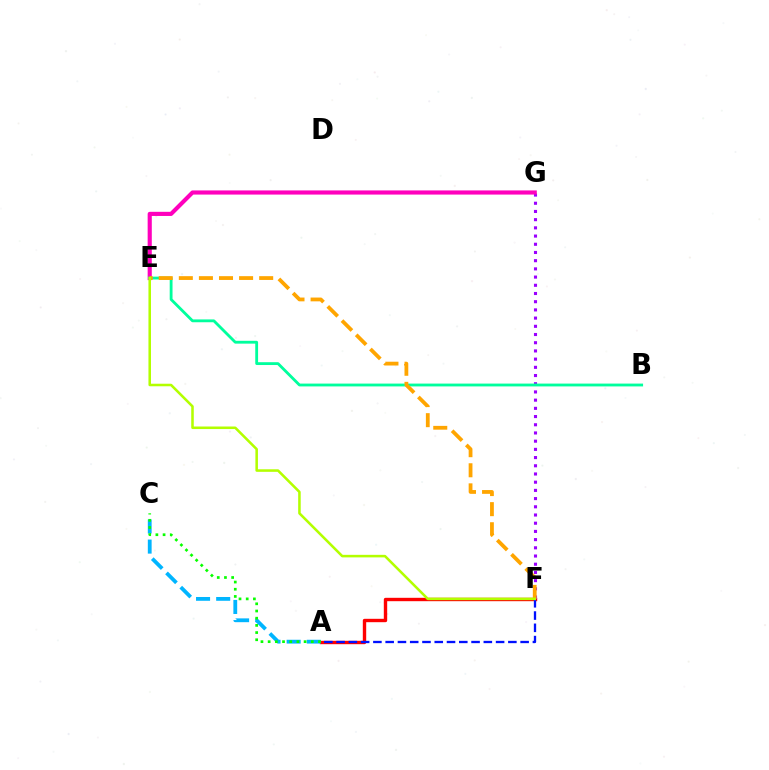{('A', 'F'): [{'color': '#ff0000', 'line_style': 'solid', 'thickness': 2.44}, {'color': '#0010ff', 'line_style': 'dashed', 'thickness': 1.67}], ('A', 'C'): [{'color': '#00b5ff', 'line_style': 'dashed', 'thickness': 2.74}, {'color': '#08ff00', 'line_style': 'dotted', 'thickness': 1.95}], ('F', 'G'): [{'color': '#9b00ff', 'line_style': 'dotted', 'thickness': 2.23}], ('E', 'G'): [{'color': '#ff00bd', 'line_style': 'solid', 'thickness': 2.98}], ('B', 'E'): [{'color': '#00ff9d', 'line_style': 'solid', 'thickness': 2.04}], ('E', 'F'): [{'color': '#ffa500', 'line_style': 'dashed', 'thickness': 2.73}, {'color': '#b3ff00', 'line_style': 'solid', 'thickness': 1.84}]}